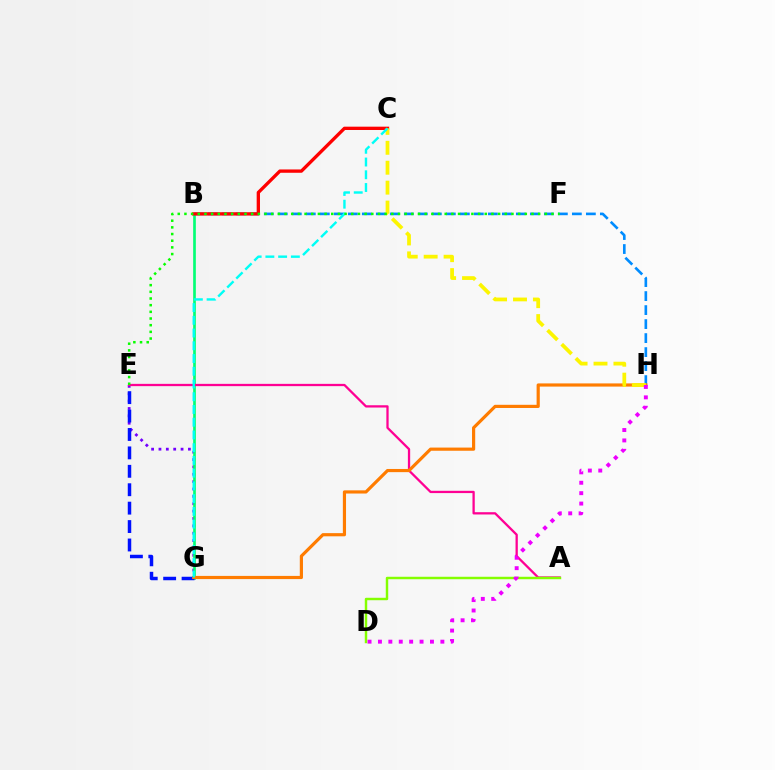{('B', 'H'): [{'color': '#008cff', 'line_style': 'dashed', 'thickness': 1.9}], ('E', 'G'): [{'color': '#7200ff', 'line_style': 'dotted', 'thickness': 2.0}, {'color': '#0010ff', 'line_style': 'dashed', 'thickness': 2.5}], ('B', 'G'): [{'color': '#00ff74', 'line_style': 'solid', 'thickness': 1.91}], ('B', 'C'): [{'color': '#ff0000', 'line_style': 'solid', 'thickness': 2.39}], ('A', 'E'): [{'color': '#ff0094', 'line_style': 'solid', 'thickness': 1.64}], ('G', 'H'): [{'color': '#ff7c00', 'line_style': 'solid', 'thickness': 2.29}], ('C', 'H'): [{'color': '#fcf500', 'line_style': 'dashed', 'thickness': 2.71}], ('A', 'D'): [{'color': '#84ff00', 'line_style': 'solid', 'thickness': 1.77}], ('D', 'H'): [{'color': '#ee00ff', 'line_style': 'dotted', 'thickness': 2.83}], ('C', 'G'): [{'color': '#00fff6', 'line_style': 'dashed', 'thickness': 1.73}], ('E', 'F'): [{'color': '#08ff00', 'line_style': 'dotted', 'thickness': 1.81}]}